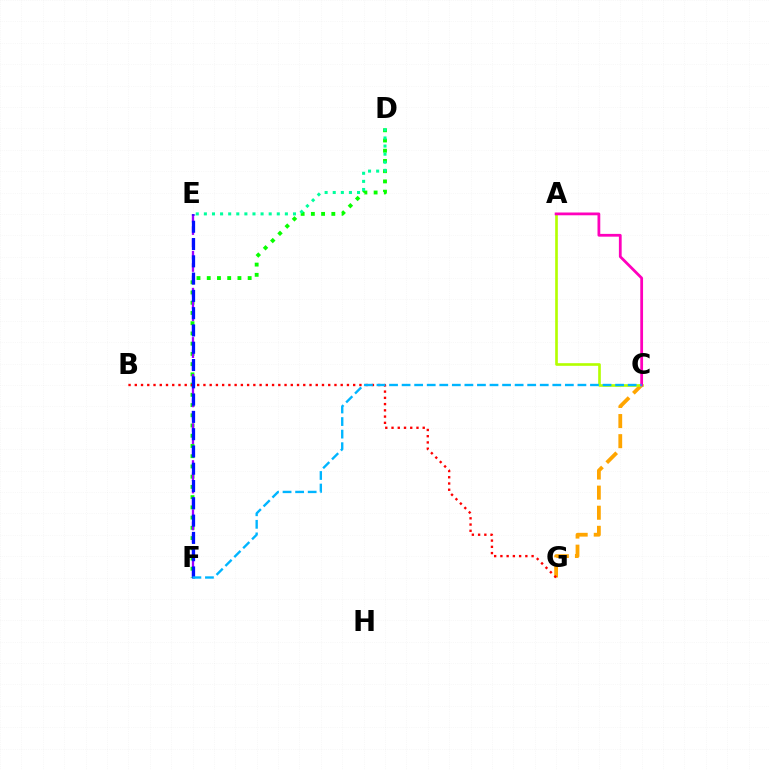{('D', 'F'): [{'color': '#08ff00', 'line_style': 'dotted', 'thickness': 2.78}], ('E', 'F'): [{'color': '#9b00ff', 'line_style': 'dashed', 'thickness': 1.67}, {'color': '#0010ff', 'line_style': 'dashed', 'thickness': 2.35}], ('C', 'G'): [{'color': '#ffa500', 'line_style': 'dashed', 'thickness': 2.73}], ('A', 'C'): [{'color': '#b3ff00', 'line_style': 'solid', 'thickness': 1.91}, {'color': '#ff00bd', 'line_style': 'solid', 'thickness': 2.0}], ('D', 'E'): [{'color': '#00ff9d', 'line_style': 'dotted', 'thickness': 2.2}], ('B', 'G'): [{'color': '#ff0000', 'line_style': 'dotted', 'thickness': 1.7}], ('C', 'F'): [{'color': '#00b5ff', 'line_style': 'dashed', 'thickness': 1.71}]}